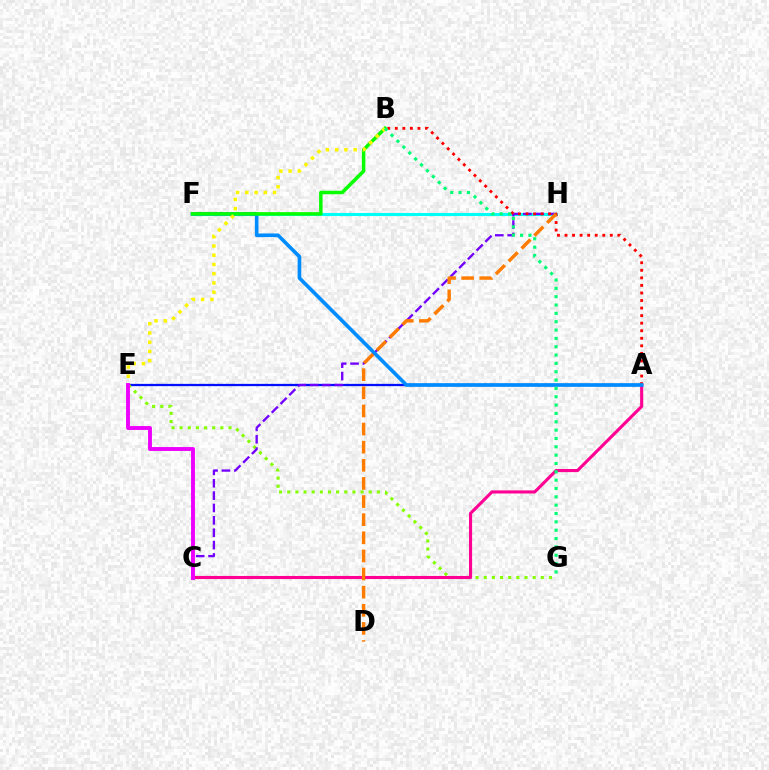{('A', 'E'): [{'color': '#0010ff', 'line_style': 'solid', 'thickness': 1.64}], ('E', 'G'): [{'color': '#84ff00', 'line_style': 'dotted', 'thickness': 2.21}], ('F', 'H'): [{'color': '#00fff6', 'line_style': 'solid', 'thickness': 2.24}], ('C', 'H'): [{'color': '#7200ff', 'line_style': 'dashed', 'thickness': 1.68}], ('A', 'C'): [{'color': '#ff0094', 'line_style': 'solid', 'thickness': 2.23}], ('A', 'B'): [{'color': '#ff0000', 'line_style': 'dotted', 'thickness': 2.05}], ('A', 'F'): [{'color': '#008cff', 'line_style': 'solid', 'thickness': 2.62}], ('B', 'F'): [{'color': '#08ff00', 'line_style': 'solid', 'thickness': 2.53}], ('B', 'E'): [{'color': '#fcf500', 'line_style': 'dotted', 'thickness': 2.51}], ('C', 'E'): [{'color': '#ee00ff', 'line_style': 'solid', 'thickness': 2.81}], ('B', 'G'): [{'color': '#00ff74', 'line_style': 'dotted', 'thickness': 2.27}], ('D', 'H'): [{'color': '#ff7c00', 'line_style': 'dashed', 'thickness': 2.46}]}